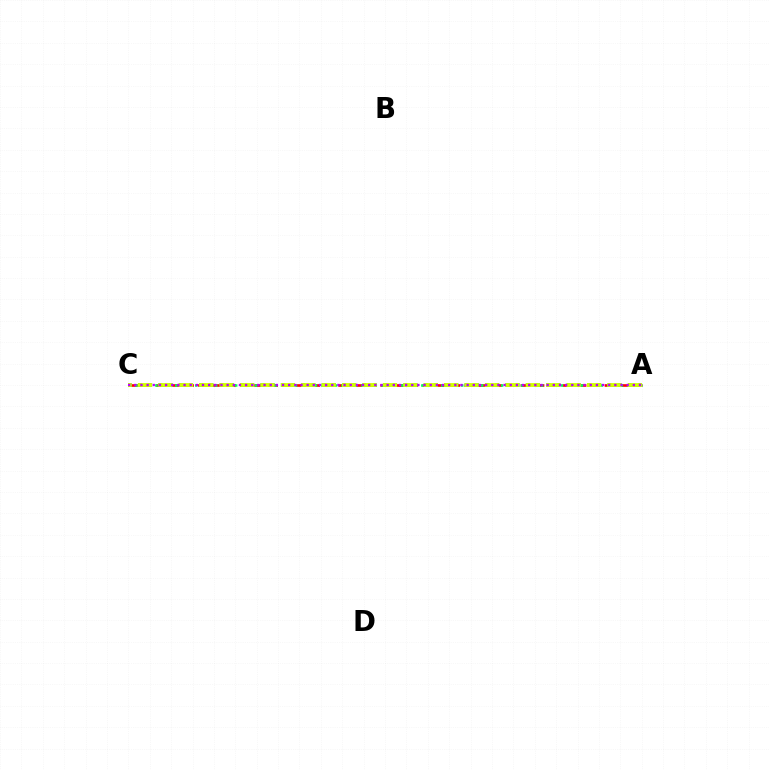{('A', 'C'): [{'color': '#ff0000', 'line_style': 'dashed', 'thickness': 1.9}, {'color': '#0074ff', 'line_style': 'dotted', 'thickness': 2.77}, {'color': '#00ff5c', 'line_style': 'dotted', 'thickness': 1.81}, {'color': '#d1ff00', 'line_style': 'dashed', 'thickness': 2.77}, {'color': '#b900ff', 'line_style': 'dotted', 'thickness': 1.67}]}